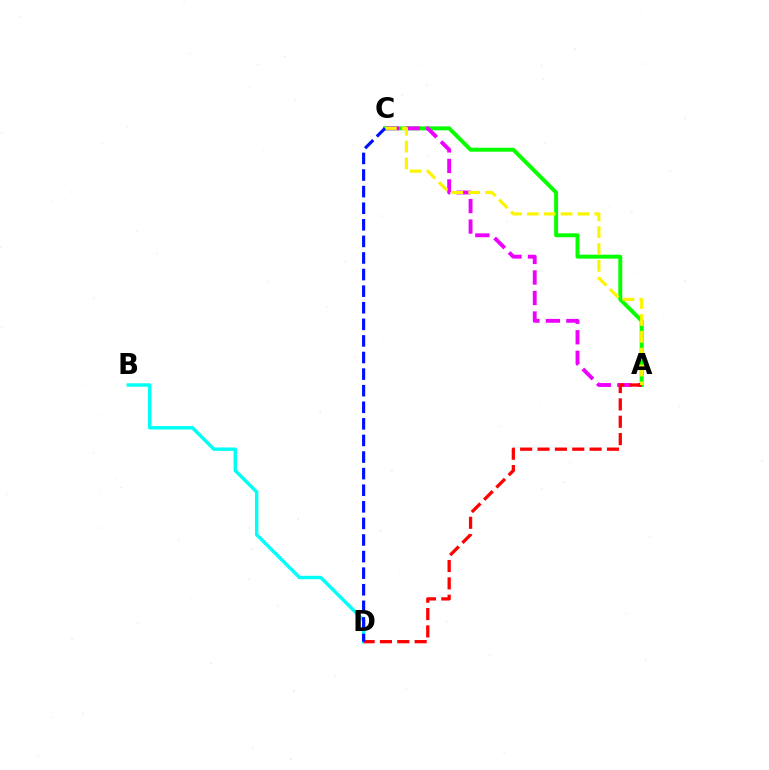{('B', 'D'): [{'color': '#00fff6', 'line_style': 'solid', 'thickness': 2.47}], ('A', 'C'): [{'color': '#08ff00', 'line_style': 'solid', 'thickness': 2.84}, {'color': '#ee00ff', 'line_style': 'dashed', 'thickness': 2.79}, {'color': '#fcf500', 'line_style': 'dashed', 'thickness': 2.29}], ('A', 'D'): [{'color': '#ff0000', 'line_style': 'dashed', 'thickness': 2.36}], ('C', 'D'): [{'color': '#0010ff', 'line_style': 'dashed', 'thickness': 2.25}]}